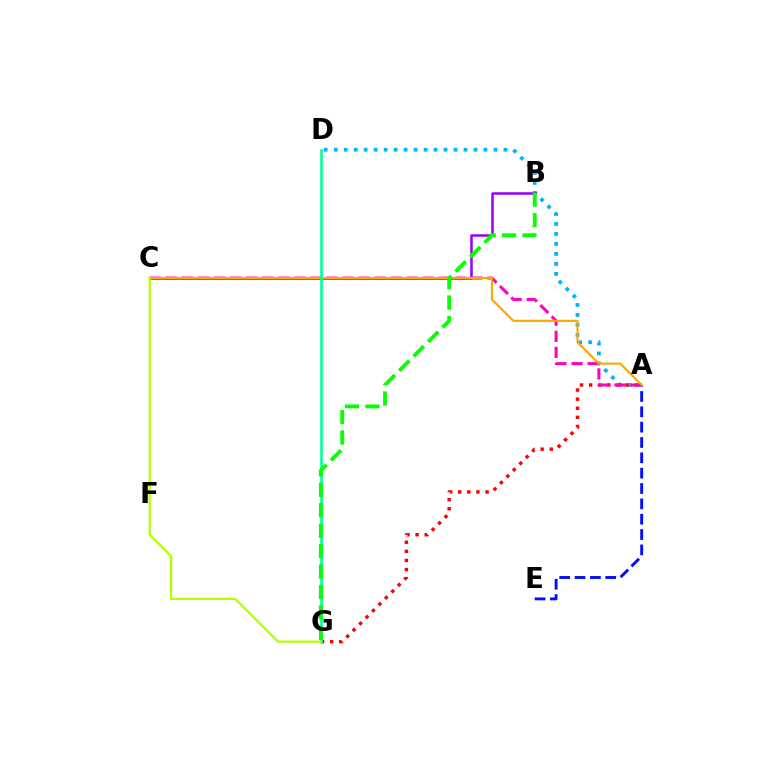{('A', 'D'): [{'color': '#00b5ff', 'line_style': 'dotted', 'thickness': 2.71}], ('A', 'G'): [{'color': '#ff0000', 'line_style': 'dotted', 'thickness': 2.47}], ('B', 'C'): [{'color': '#9b00ff', 'line_style': 'solid', 'thickness': 1.82}], ('A', 'E'): [{'color': '#0010ff', 'line_style': 'dashed', 'thickness': 2.08}], ('A', 'C'): [{'color': '#ff00bd', 'line_style': 'dashed', 'thickness': 2.18}, {'color': '#ffa500', 'line_style': 'solid', 'thickness': 1.53}], ('D', 'G'): [{'color': '#00ff9d', 'line_style': 'solid', 'thickness': 1.87}], ('C', 'G'): [{'color': '#b3ff00', 'line_style': 'solid', 'thickness': 1.6}], ('B', 'G'): [{'color': '#08ff00', 'line_style': 'dashed', 'thickness': 2.78}]}